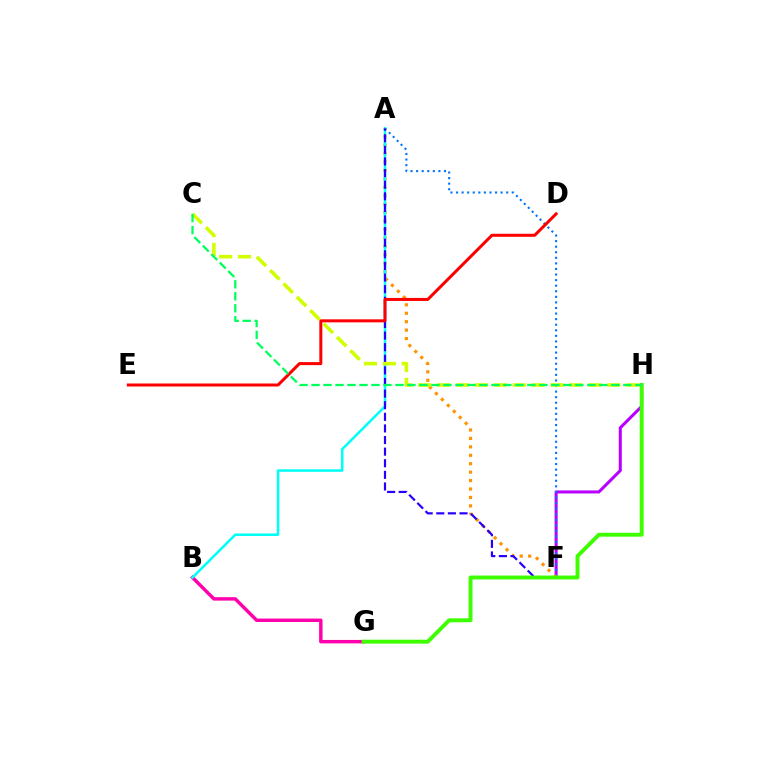{('F', 'H'): [{'color': '#b900ff', 'line_style': 'solid', 'thickness': 2.19}], ('A', 'F'): [{'color': '#0074ff', 'line_style': 'dotted', 'thickness': 1.51}, {'color': '#ff9400', 'line_style': 'dotted', 'thickness': 2.29}, {'color': '#2500ff', 'line_style': 'dashed', 'thickness': 1.58}], ('B', 'G'): [{'color': '#ff00ac', 'line_style': 'solid', 'thickness': 2.48}], ('A', 'B'): [{'color': '#00fff6', 'line_style': 'solid', 'thickness': 1.82}], ('C', 'H'): [{'color': '#d1ff00', 'line_style': 'dashed', 'thickness': 2.57}, {'color': '#00ff5c', 'line_style': 'dashed', 'thickness': 1.63}], ('G', 'H'): [{'color': '#3dff00', 'line_style': 'solid', 'thickness': 2.81}], ('D', 'E'): [{'color': '#ff0000', 'line_style': 'solid', 'thickness': 2.17}]}